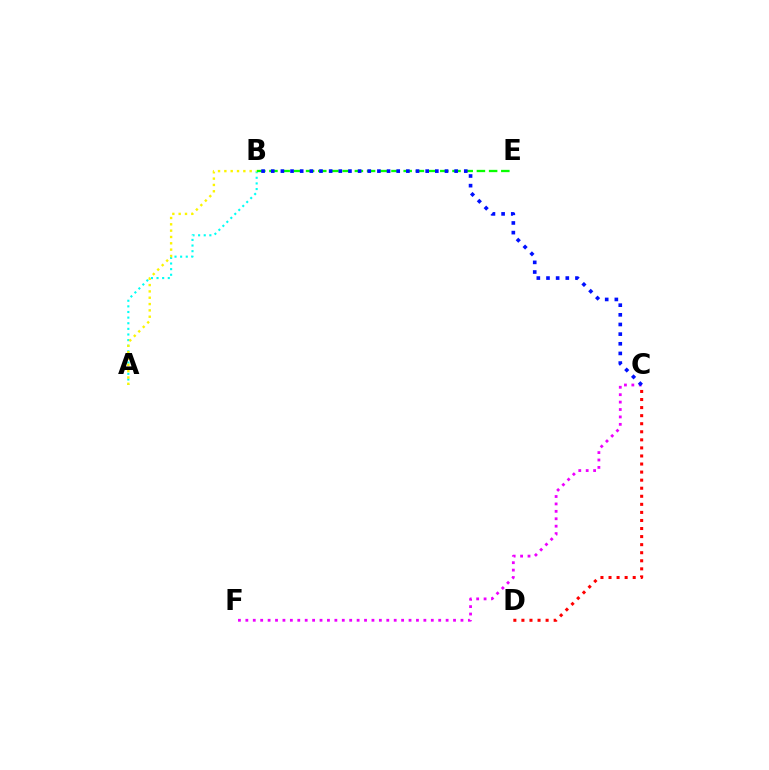{('A', 'B'): [{'color': '#00fff6', 'line_style': 'dotted', 'thickness': 1.53}, {'color': '#fcf500', 'line_style': 'dotted', 'thickness': 1.72}], ('C', 'D'): [{'color': '#ff0000', 'line_style': 'dotted', 'thickness': 2.19}], ('B', 'E'): [{'color': '#08ff00', 'line_style': 'dashed', 'thickness': 1.66}], ('C', 'F'): [{'color': '#ee00ff', 'line_style': 'dotted', 'thickness': 2.02}], ('B', 'C'): [{'color': '#0010ff', 'line_style': 'dotted', 'thickness': 2.62}]}